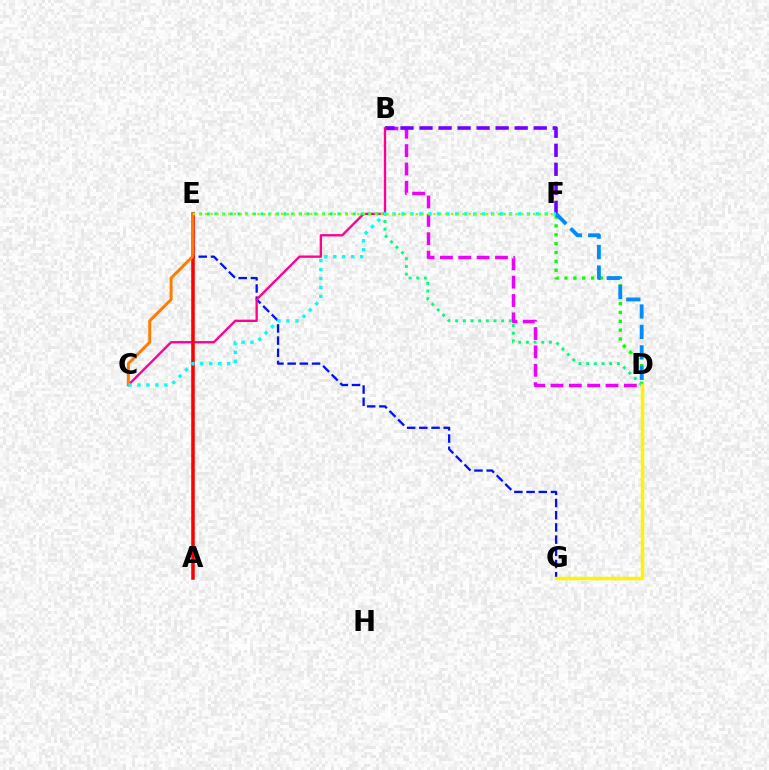{('B', 'D'): [{'color': '#ee00ff', 'line_style': 'dashed', 'thickness': 2.49}], ('D', 'F'): [{'color': '#08ff00', 'line_style': 'dotted', 'thickness': 2.41}, {'color': '#008cff', 'line_style': 'dashed', 'thickness': 2.78}], ('B', 'F'): [{'color': '#7200ff', 'line_style': 'dashed', 'thickness': 2.59}], ('E', 'G'): [{'color': '#0010ff', 'line_style': 'dashed', 'thickness': 1.66}], ('B', 'C'): [{'color': '#ff0094', 'line_style': 'solid', 'thickness': 1.69}], ('A', 'E'): [{'color': '#ff0000', 'line_style': 'solid', 'thickness': 2.56}], ('D', 'E'): [{'color': '#00ff74', 'line_style': 'dotted', 'thickness': 2.09}], ('D', 'G'): [{'color': '#fcf500', 'line_style': 'solid', 'thickness': 2.51}], ('C', 'E'): [{'color': '#ff7c00', 'line_style': 'solid', 'thickness': 2.13}], ('C', 'F'): [{'color': '#00fff6', 'line_style': 'dotted', 'thickness': 2.43}], ('E', 'F'): [{'color': '#84ff00', 'line_style': 'dotted', 'thickness': 1.59}]}